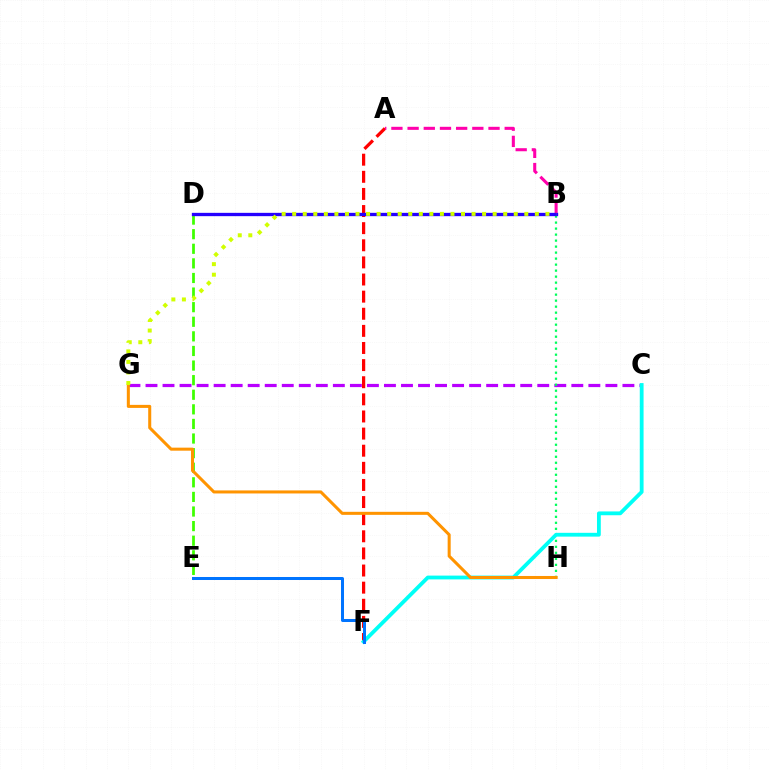{('D', 'E'): [{'color': '#3dff00', 'line_style': 'dashed', 'thickness': 1.98}], ('C', 'G'): [{'color': '#b900ff', 'line_style': 'dashed', 'thickness': 2.31}], ('A', 'F'): [{'color': '#ff0000', 'line_style': 'dashed', 'thickness': 2.33}], ('A', 'B'): [{'color': '#ff00ac', 'line_style': 'dashed', 'thickness': 2.2}], ('B', 'H'): [{'color': '#00ff5c', 'line_style': 'dotted', 'thickness': 1.63}], ('C', 'F'): [{'color': '#00fff6', 'line_style': 'solid', 'thickness': 2.74}], ('B', 'D'): [{'color': '#2500ff', 'line_style': 'solid', 'thickness': 2.39}], ('G', 'H'): [{'color': '#ff9400', 'line_style': 'solid', 'thickness': 2.19}], ('B', 'G'): [{'color': '#d1ff00', 'line_style': 'dotted', 'thickness': 2.87}], ('E', 'F'): [{'color': '#0074ff', 'line_style': 'solid', 'thickness': 2.16}]}